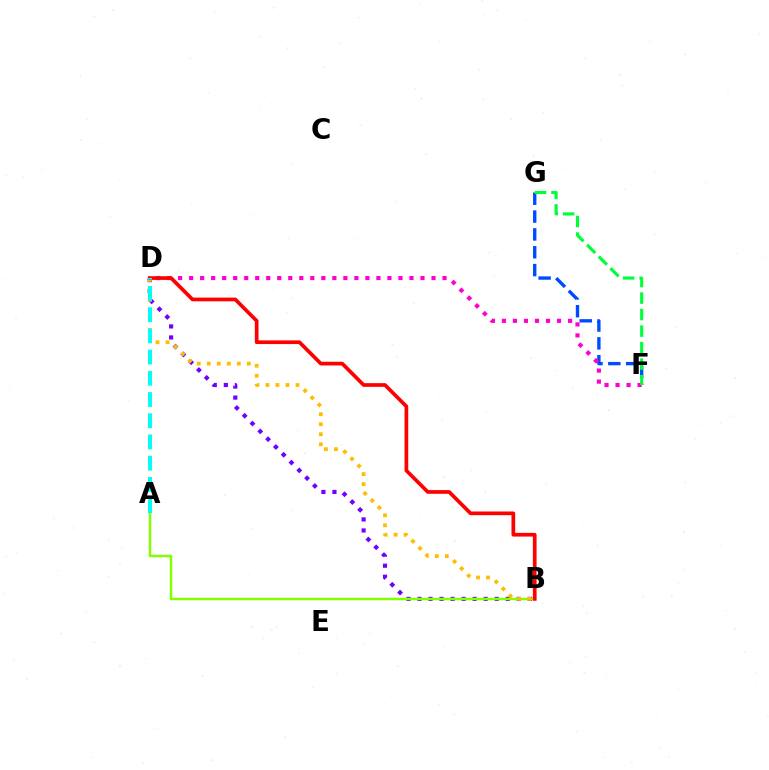{('B', 'D'): [{'color': '#7200ff', 'line_style': 'dotted', 'thickness': 3.0}, {'color': '#ffbd00', 'line_style': 'dotted', 'thickness': 2.72}, {'color': '#ff0000', 'line_style': 'solid', 'thickness': 2.66}], ('F', 'G'): [{'color': '#004bff', 'line_style': 'dashed', 'thickness': 2.42}, {'color': '#00ff39', 'line_style': 'dashed', 'thickness': 2.24}], ('D', 'F'): [{'color': '#ff00cf', 'line_style': 'dotted', 'thickness': 2.99}], ('A', 'B'): [{'color': '#84ff00', 'line_style': 'solid', 'thickness': 1.79}], ('A', 'D'): [{'color': '#00fff6', 'line_style': 'dashed', 'thickness': 2.88}]}